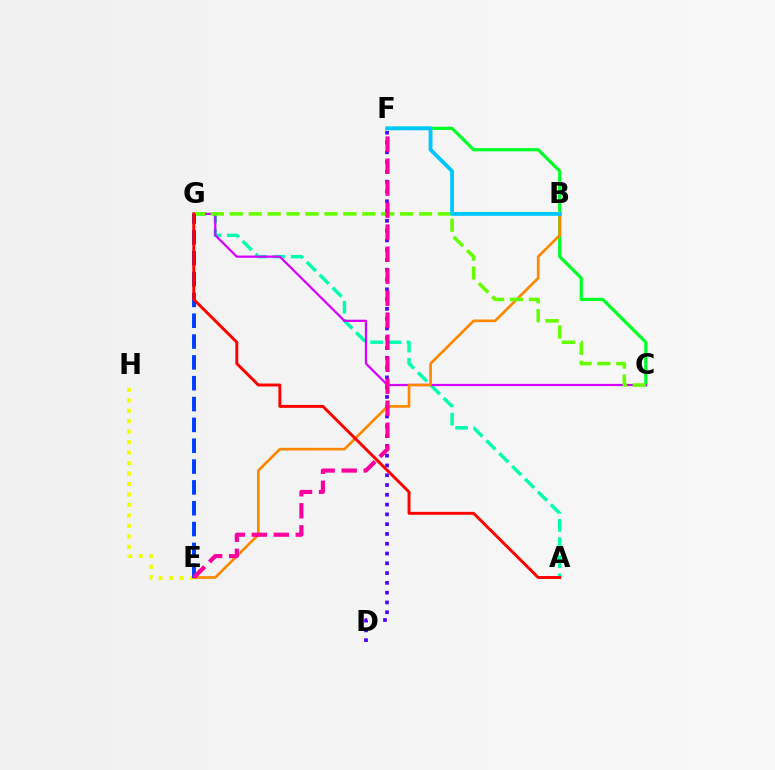{('A', 'G'): [{'color': '#00ffaf', 'line_style': 'dashed', 'thickness': 2.47}, {'color': '#ff0000', 'line_style': 'solid', 'thickness': 2.11}], ('C', 'F'): [{'color': '#00ff27', 'line_style': 'solid', 'thickness': 2.31}], ('C', 'G'): [{'color': '#d600ff', 'line_style': 'solid', 'thickness': 1.61}, {'color': '#66ff00', 'line_style': 'dashed', 'thickness': 2.57}], ('D', 'F'): [{'color': '#4f00ff', 'line_style': 'dotted', 'thickness': 2.66}], ('E', 'H'): [{'color': '#eeff00', 'line_style': 'dotted', 'thickness': 2.84}], ('B', 'E'): [{'color': '#ff8800', 'line_style': 'solid', 'thickness': 1.93}], ('E', 'G'): [{'color': '#003fff', 'line_style': 'dashed', 'thickness': 2.83}], ('E', 'F'): [{'color': '#ff00a0', 'line_style': 'dashed', 'thickness': 2.99}], ('B', 'F'): [{'color': '#00c7ff', 'line_style': 'solid', 'thickness': 2.78}]}